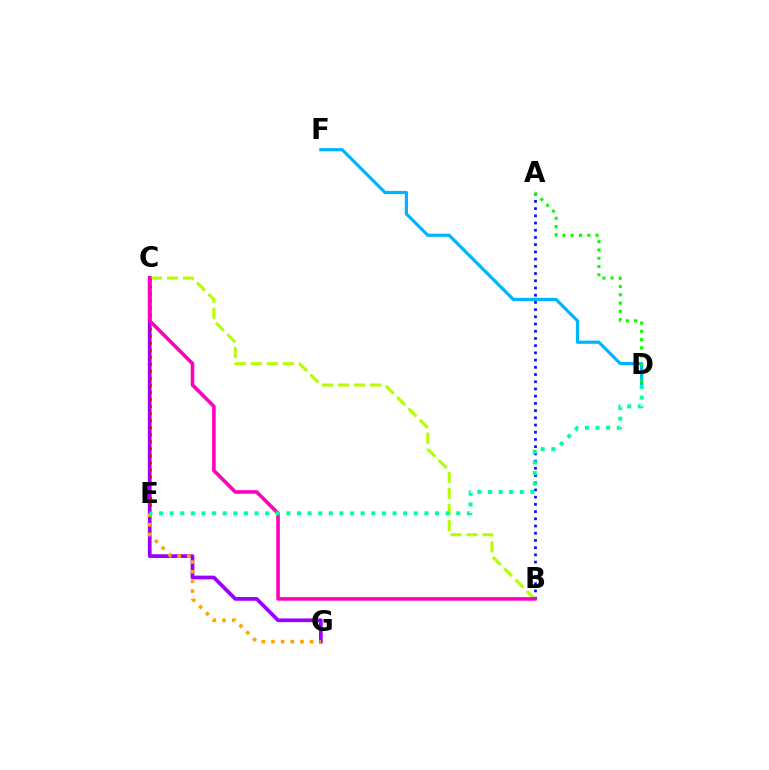{('C', 'G'): [{'color': '#9b00ff', 'line_style': 'solid', 'thickness': 2.67}], ('A', 'B'): [{'color': '#0010ff', 'line_style': 'dotted', 'thickness': 1.96}], ('B', 'C'): [{'color': '#b3ff00', 'line_style': 'dashed', 'thickness': 2.18}, {'color': '#ff00bd', 'line_style': 'solid', 'thickness': 2.59}], ('D', 'F'): [{'color': '#00b5ff', 'line_style': 'solid', 'thickness': 2.3}], ('A', 'D'): [{'color': '#08ff00', 'line_style': 'dotted', 'thickness': 2.25}], ('C', 'E'): [{'color': '#ff0000', 'line_style': 'dotted', 'thickness': 1.91}], ('E', 'G'): [{'color': '#ffa500', 'line_style': 'dotted', 'thickness': 2.62}], ('D', 'E'): [{'color': '#00ff9d', 'line_style': 'dotted', 'thickness': 2.88}]}